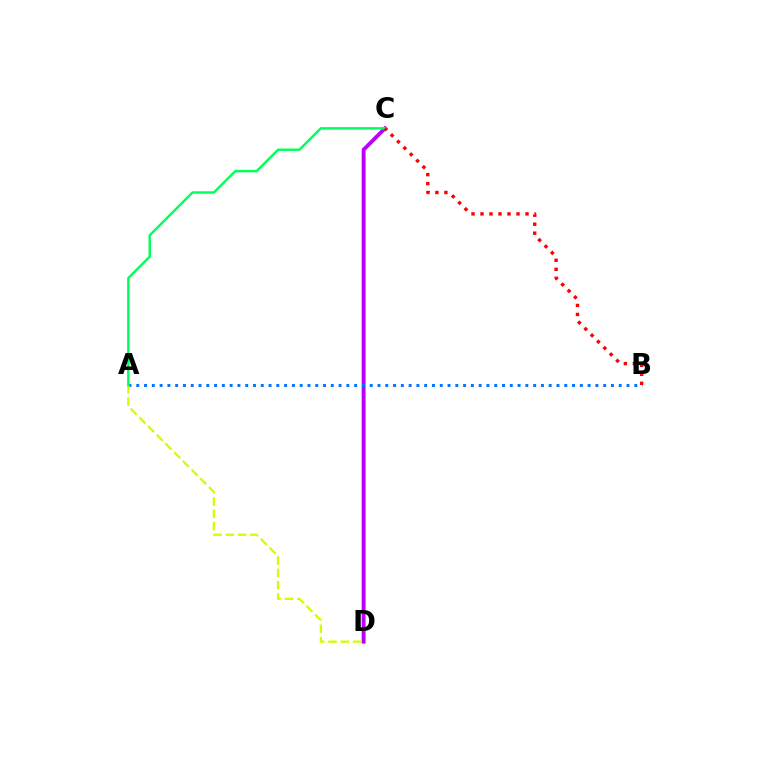{('C', 'D'): [{'color': '#b900ff', 'line_style': 'solid', 'thickness': 2.78}], ('A', 'B'): [{'color': '#0074ff', 'line_style': 'dotted', 'thickness': 2.11}], ('A', 'D'): [{'color': '#d1ff00', 'line_style': 'dashed', 'thickness': 1.67}], ('A', 'C'): [{'color': '#00ff5c', 'line_style': 'solid', 'thickness': 1.75}], ('B', 'C'): [{'color': '#ff0000', 'line_style': 'dotted', 'thickness': 2.44}]}